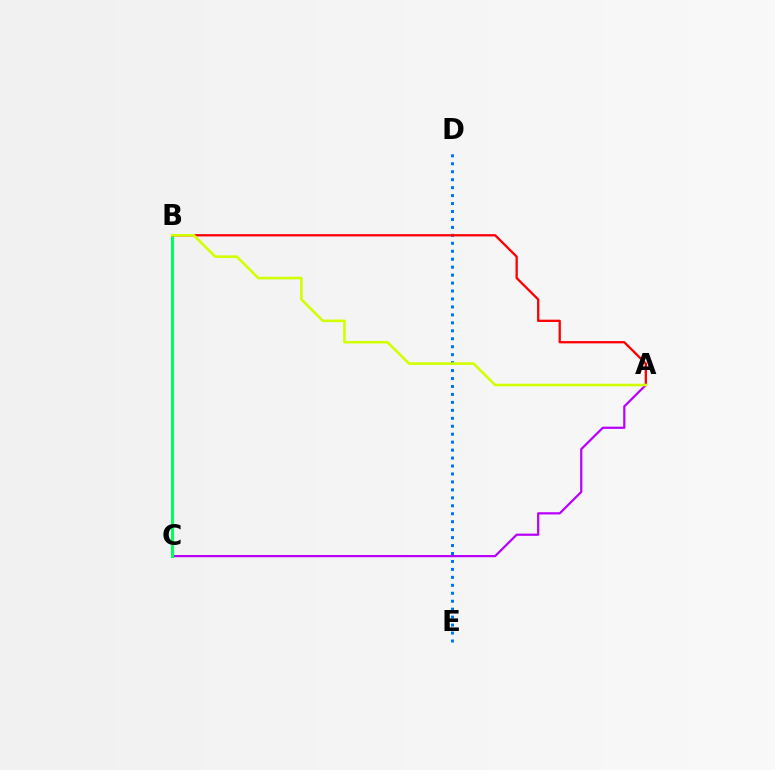{('A', 'C'): [{'color': '#b900ff', 'line_style': 'solid', 'thickness': 1.6}], ('B', 'C'): [{'color': '#00ff5c', 'line_style': 'solid', 'thickness': 2.2}], ('D', 'E'): [{'color': '#0074ff', 'line_style': 'dotted', 'thickness': 2.16}], ('A', 'B'): [{'color': '#ff0000', 'line_style': 'solid', 'thickness': 1.65}, {'color': '#d1ff00', 'line_style': 'solid', 'thickness': 1.87}]}